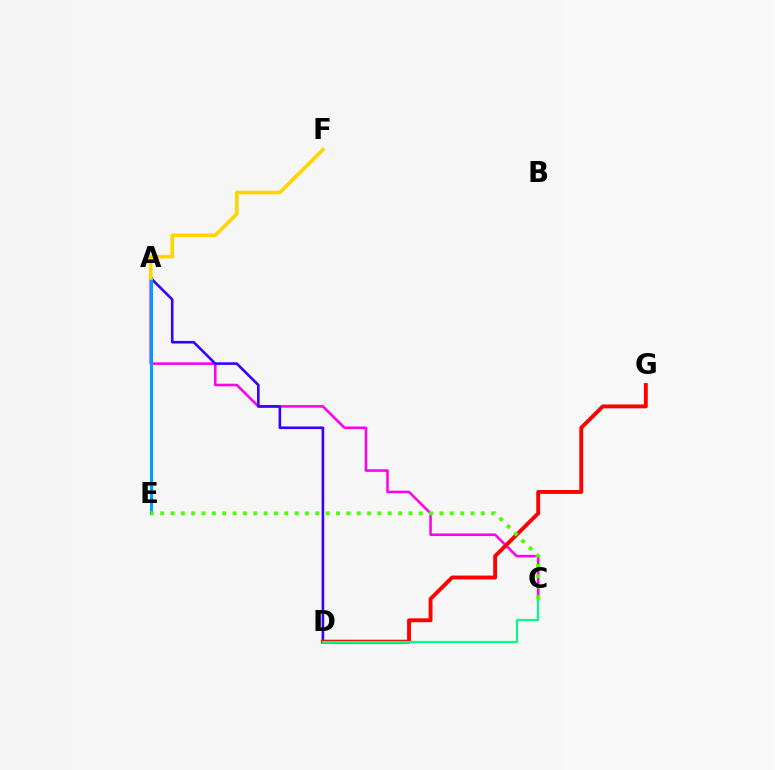{('A', 'C'): [{'color': '#ff00ed', 'line_style': 'solid', 'thickness': 1.85}], ('A', 'D'): [{'color': '#3700ff', 'line_style': 'solid', 'thickness': 1.89}], ('D', 'G'): [{'color': '#ff0000', 'line_style': 'solid', 'thickness': 2.79}], ('C', 'D'): [{'color': '#00ff86', 'line_style': 'solid', 'thickness': 1.59}], ('A', 'E'): [{'color': '#009eff', 'line_style': 'solid', 'thickness': 2.22}], ('A', 'F'): [{'color': '#ffd500', 'line_style': 'solid', 'thickness': 2.59}], ('C', 'E'): [{'color': '#4fff00', 'line_style': 'dotted', 'thickness': 2.81}]}